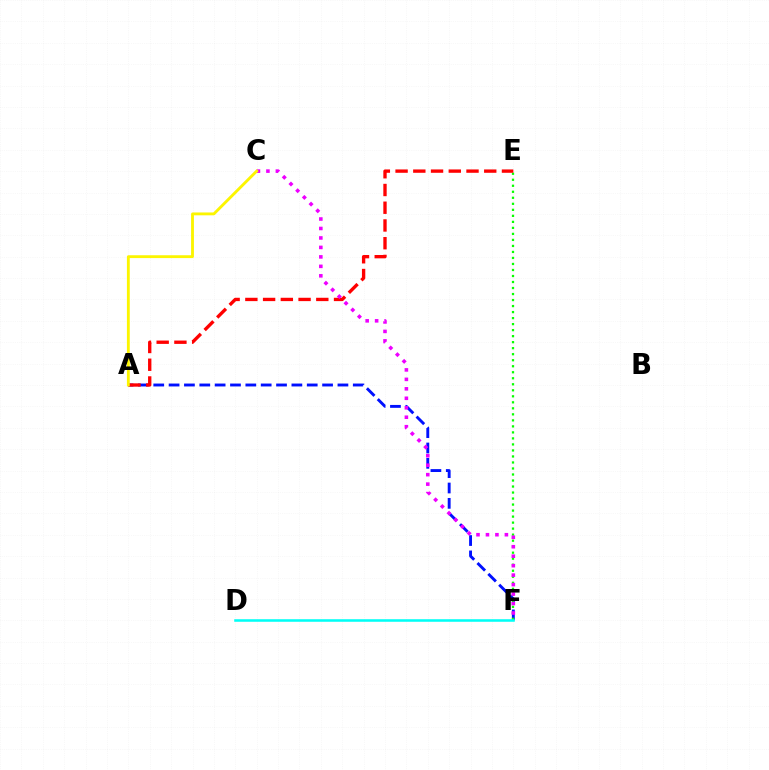{('A', 'F'): [{'color': '#0010ff', 'line_style': 'dashed', 'thickness': 2.09}], ('E', 'F'): [{'color': '#08ff00', 'line_style': 'dotted', 'thickness': 1.63}], ('A', 'E'): [{'color': '#ff0000', 'line_style': 'dashed', 'thickness': 2.41}], ('D', 'F'): [{'color': '#00fff6', 'line_style': 'solid', 'thickness': 1.83}], ('C', 'F'): [{'color': '#ee00ff', 'line_style': 'dotted', 'thickness': 2.57}], ('A', 'C'): [{'color': '#fcf500', 'line_style': 'solid', 'thickness': 2.05}]}